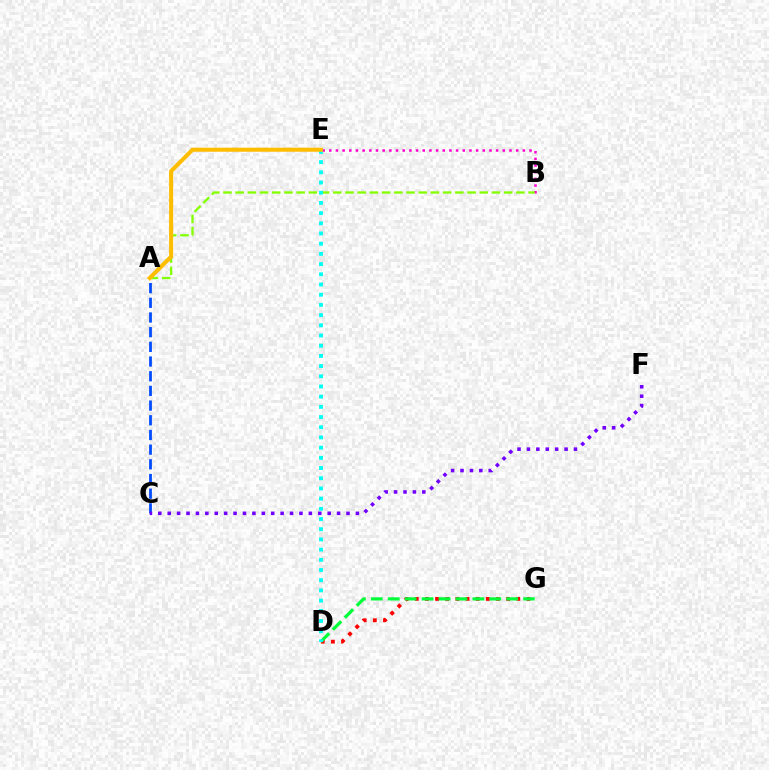{('B', 'E'): [{'color': '#ff00cf', 'line_style': 'dotted', 'thickness': 1.81}], ('A', 'B'): [{'color': '#84ff00', 'line_style': 'dashed', 'thickness': 1.66}], ('D', 'G'): [{'color': '#ff0000', 'line_style': 'dotted', 'thickness': 2.76}, {'color': '#00ff39', 'line_style': 'dashed', 'thickness': 2.3}], ('A', 'C'): [{'color': '#004bff', 'line_style': 'dashed', 'thickness': 1.99}], ('C', 'F'): [{'color': '#7200ff', 'line_style': 'dotted', 'thickness': 2.56}], ('D', 'E'): [{'color': '#00fff6', 'line_style': 'dotted', 'thickness': 2.77}], ('A', 'E'): [{'color': '#ffbd00', 'line_style': 'solid', 'thickness': 2.93}]}